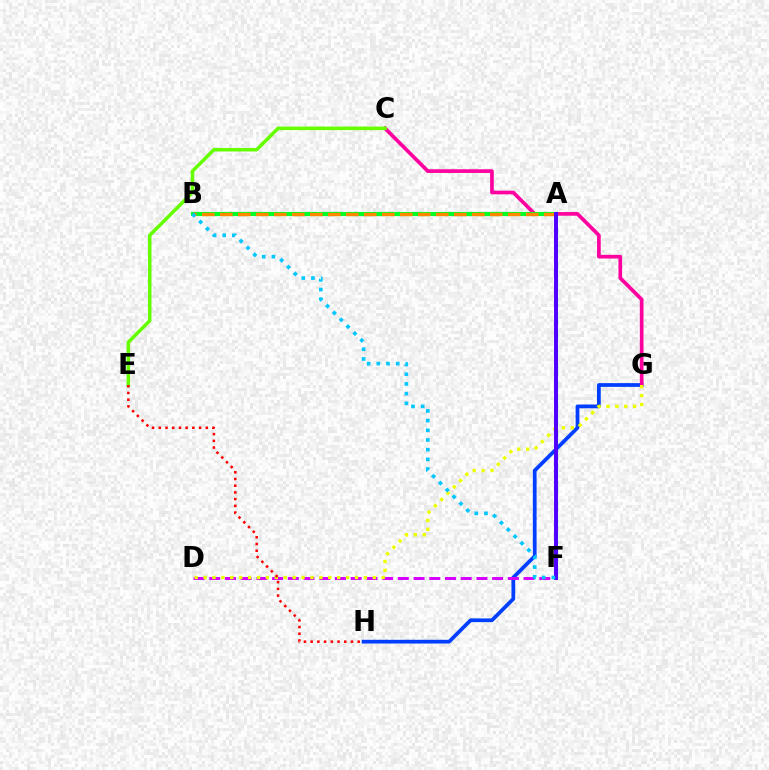{('G', 'H'): [{'color': '#003fff', 'line_style': 'solid', 'thickness': 2.7}], ('C', 'G'): [{'color': '#ff00a0', 'line_style': 'solid', 'thickness': 2.65}], ('A', 'F'): [{'color': '#00ffaf', 'line_style': 'dashed', 'thickness': 2.31}, {'color': '#4f00ff', 'line_style': 'solid', 'thickness': 2.84}], ('D', 'F'): [{'color': '#d600ff', 'line_style': 'dashed', 'thickness': 2.14}], ('C', 'E'): [{'color': '#66ff00', 'line_style': 'solid', 'thickness': 2.55}], ('A', 'B'): [{'color': '#00ff27', 'line_style': 'solid', 'thickness': 3.0}, {'color': '#ff8800', 'line_style': 'dashed', 'thickness': 2.44}], ('D', 'G'): [{'color': '#eeff00', 'line_style': 'dotted', 'thickness': 2.42}], ('E', 'H'): [{'color': '#ff0000', 'line_style': 'dotted', 'thickness': 1.82}], ('B', 'F'): [{'color': '#00c7ff', 'line_style': 'dotted', 'thickness': 2.63}]}